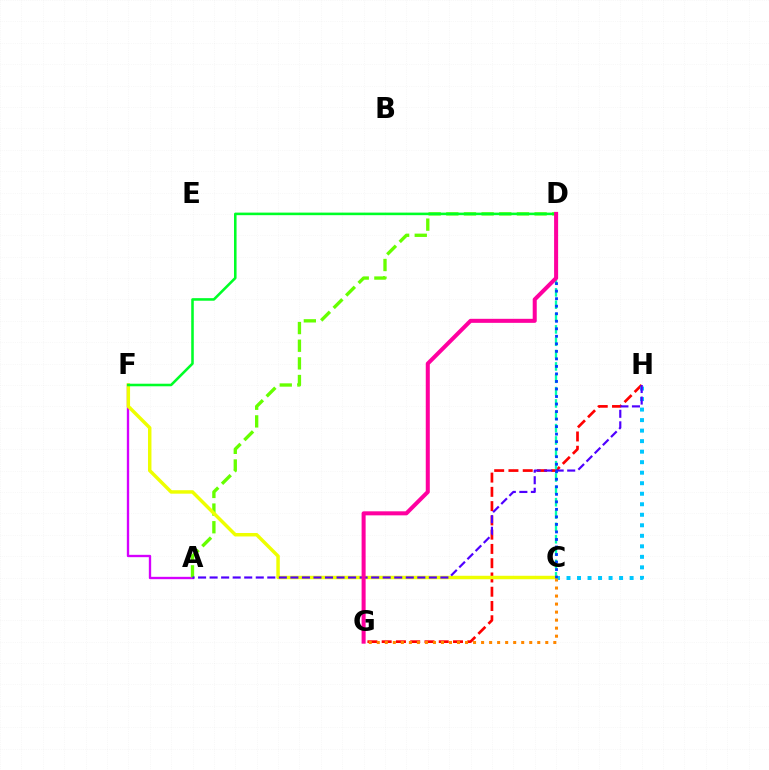{('G', 'H'): [{'color': '#ff0000', 'line_style': 'dashed', 'thickness': 1.94}], ('C', 'H'): [{'color': '#00c7ff', 'line_style': 'dotted', 'thickness': 2.86}], ('C', 'G'): [{'color': '#ff8800', 'line_style': 'dotted', 'thickness': 2.18}], ('A', 'F'): [{'color': '#d600ff', 'line_style': 'solid', 'thickness': 1.69}], ('A', 'D'): [{'color': '#66ff00', 'line_style': 'dashed', 'thickness': 2.4}], ('C', 'D'): [{'color': '#00ffaf', 'line_style': 'dashed', 'thickness': 1.68}, {'color': '#003fff', 'line_style': 'dotted', 'thickness': 2.04}], ('C', 'F'): [{'color': '#eeff00', 'line_style': 'solid', 'thickness': 2.49}], ('A', 'H'): [{'color': '#4f00ff', 'line_style': 'dashed', 'thickness': 1.57}], ('D', 'F'): [{'color': '#00ff27', 'line_style': 'solid', 'thickness': 1.85}], ('D', 'G'): [{'color': '#ff00a0', 'line_style': 'solid', 'thickness': 2.9}]}